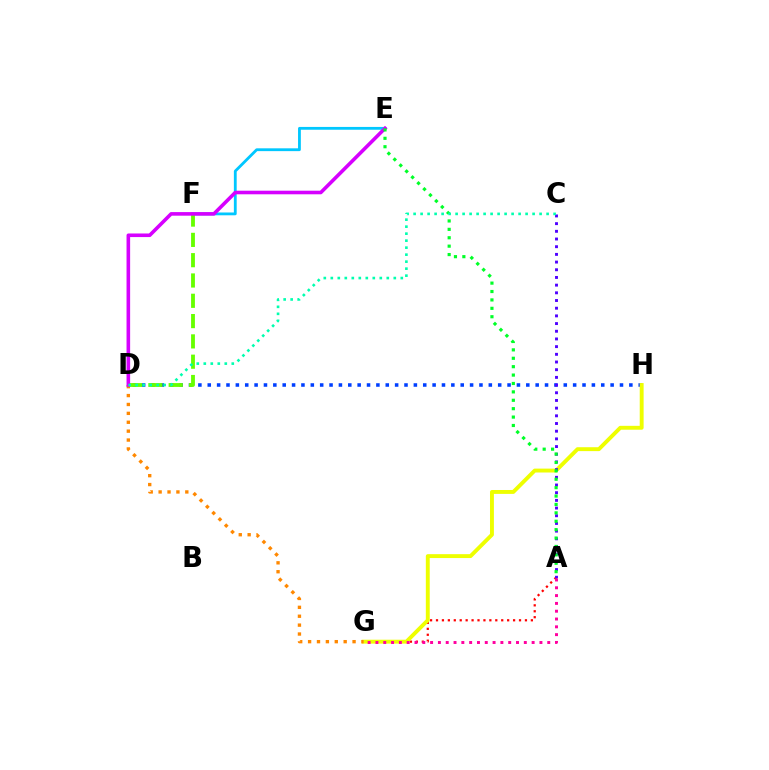{('D', 'H'): [{'color': '#003fff', 'line_style': 'dotted', 'thickness': 2.55}], ('E', 'F'): [{'color': '#00c7ff', 'line_style': 'solid', 'thickness': 2.02}], ('A', 'G'): [{'color': '#ff0000', 'line_style': 'dotted', 'thickness': 1.61}, {'color': '#ff00a0', 'line_style': 'dotted', 'thickness': 2.12}], ('G', 'H'): [{'color': '#eeff00', 'line_style': 'solid', 'thickness': 2.81}], ('D', 'G'): [{'color': '#ff8800', 'line_style': 'dotted', 'thickness': 2.42}], ('D', 'F'): [{'color': '#66ff00', 'line_style': 'dashed', 'thickness': 2.76}], ('A', 'C'): [{'color': '#4f00ff', 'line_style': 'dotted', 'thickness': 2.09}], ('D', 'E'): [{'color': '#d600ff', 'line_style': 'solid', 'thickness': 2.59}], ('A', 'E'): [{'color': '#00ff27', 'line_style': 'dotted', 'thickness': 2.28}], ('C', 'D'): [{'color': '#00ffaf', 'line_style': 'dotted', 'thickness': 1.9}]}